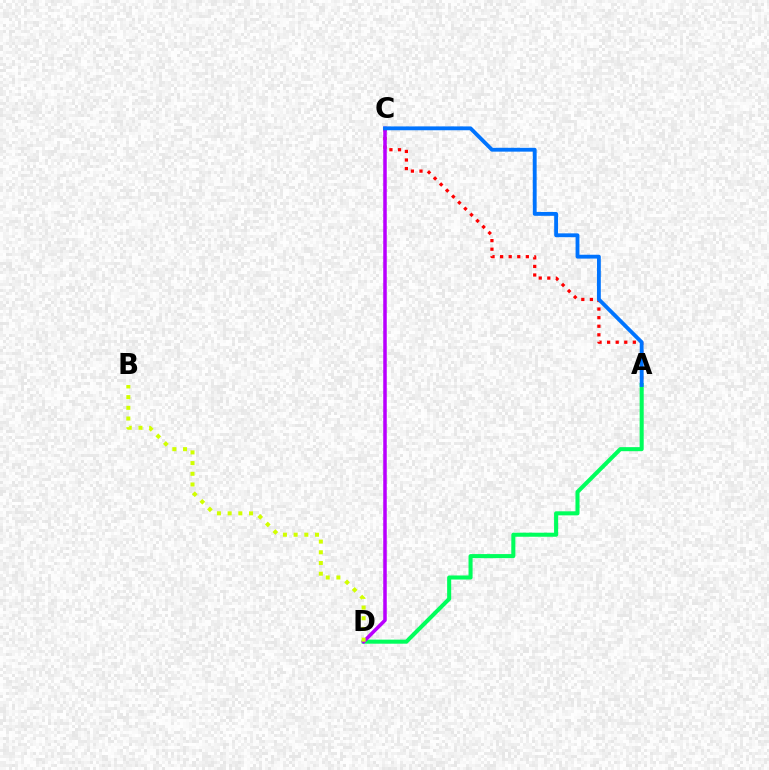{('A', 'C'): [{'color': '#ff0000', 'line_style': 'dotted', 'thickness': 2.33}, {'color': '#0074ff', 'line_style': 'solid', 'thickness': 2.77}], ('A', 'D'): [{'color': '#00ff5c', 'line_style': 'solid', 'thickness': 2.92}], ('C', 'D'): [{'color': '#b900ff', 'line_style': 'solid', 'thickness': 2.54}], ('B', 'D'): [{'color': '#d1ff00', 'line_style': 'dotted', 'thickness': 2.91}]}